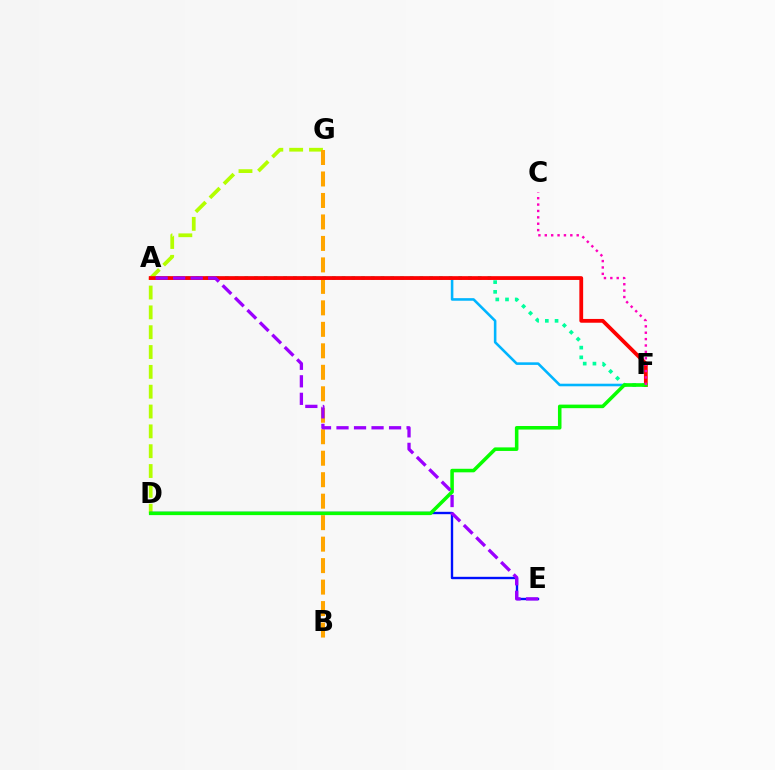{('A', 'F'): [{'color': '#00b5ff', 'line_style': 'solid', 'thickness': 1.86}, {'color': '#00ff9d', 'line_style': 'dotted', 'thickness': 2.64}, {'color': '#ff0000', 'line_style': 'solid', 'thickness': 2.73}], ('D', 'G'): [{'color': '#b3ff00', 'line_style': 'dashed', 'thickness': 2.69}], ('B', 'G'): [{'color': '#ffa500', 'line_style': 'dashed', 'thickness': 2.92}], ('D', 'E'): [{'color': '#0010ff', 'line_style': 'solid', 'thickness': 1.71}], ('D', 'F'): [{'color': '#08ff00', 'line_style': 'solid', 'thickness': 2.56}], ('A', 'E'): [{'color': '#9b00ff', 'line_style': 'dashed', 'thickness': 2.38}], ('C', 'F'): [{'color': '#ff00bd', 'line_style': 'dotted', 'thickness': 1.73}]}